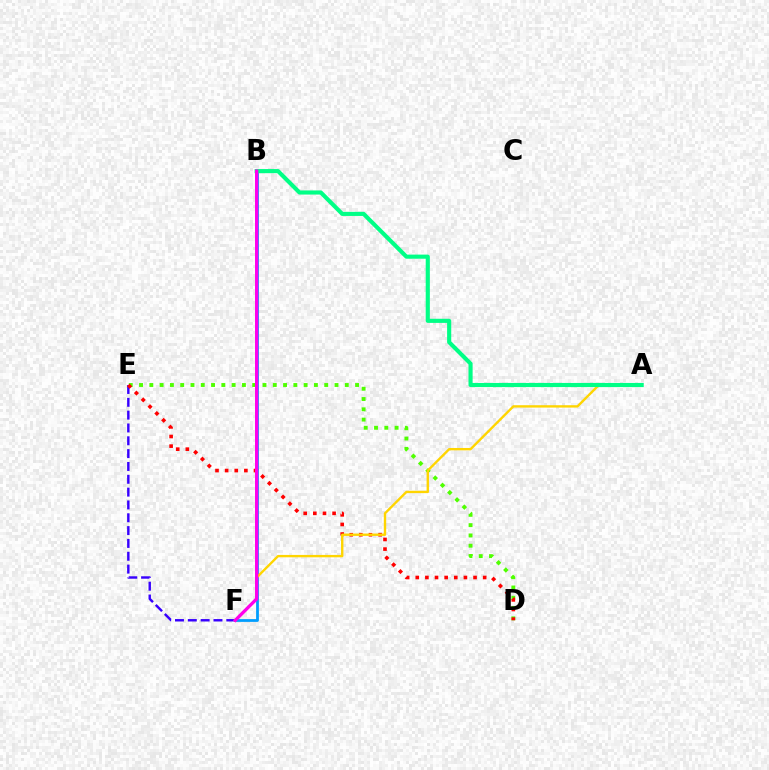{('B', 'F'): [{'color': '#009eff', 'line_style': 'solid', 'thickness': 1.99}, {'color': '#ff00ed', 'line_style': 'solid', 'thickness': 2.37}], ('D', 'E'): [{'color': '#4fff00', 'line_style': 'dotted', 'thickness': 2.8}, {'color': '#ff0000', 'line_style': 'dotted', 'thickness': 2.62}], ('E', 'F'): [{'color': '#3700ff', 'line_style': 'dashed', 'thickness': 1.74}], ('A', 'F'): [{'color': '#ffd500', 'line_style': 'solid', 'thickness': 1.71}], ('A', 'B'): [{'color': '#00ff86', 'line_style': 'solid', 'thickness': 2.97}]}